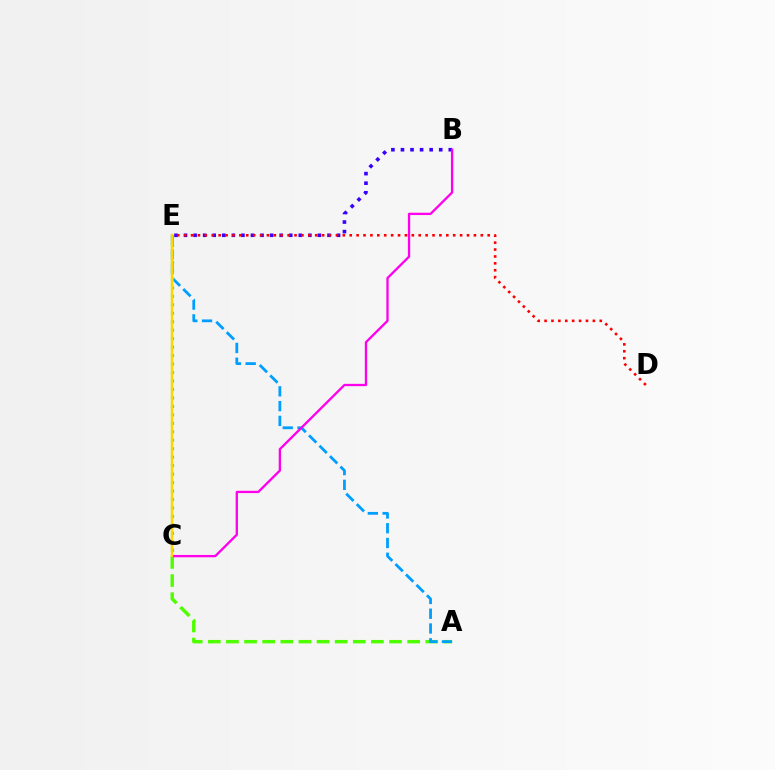{('A', 'C'): [{'color': '#4fff00', 'line_style': 'dashed', 'thickness': 2.46}], ('A', 'E'): [{'color': '#009eff', 'line_style': 'dashed', 'thickness': 2.01}], ('C', 'E'): [{'color': '#00ff86', 'line_style': 'dotted', 'thickness': 2.3}, {'color': '#ffd500', 'line_style': 'solid', 'thickness': 1.77}], ('B', 'E'): [{'color': '#3700ff', 'line_style': 'dotted', 'thickness': 2.6}], ('B', 'C'): [{'color': '#ff00ed', 'line_style': 'solid', 'thickness': 1.67}], ('D', 'E'): [{'color': '#ff0000', 'line_style': 'dotted', 'thickness': 1.87}]}